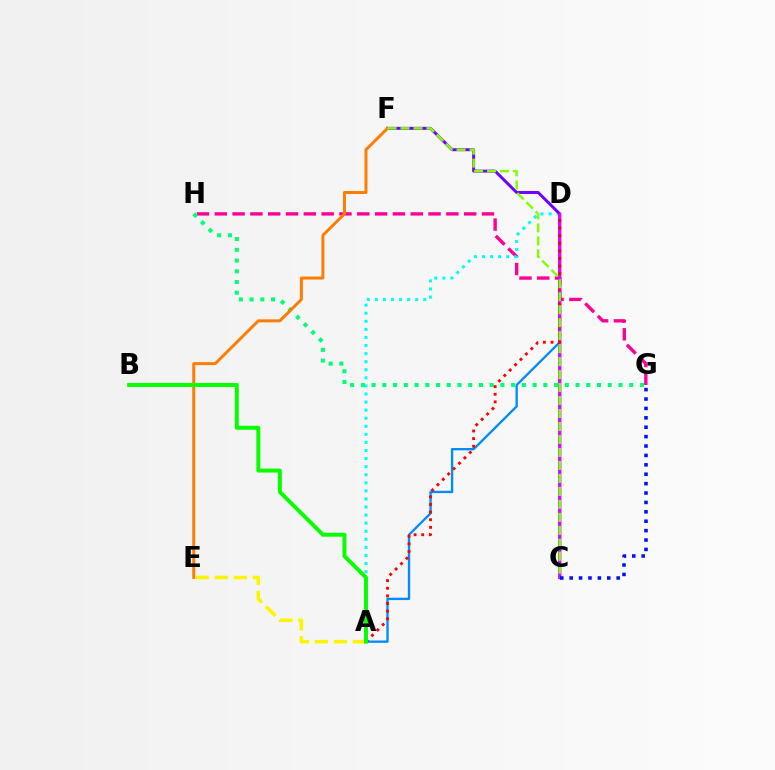{('G', 'H'): [{'color': '#ff0094', 'line_style': 'dashed', 'thickness': 2.42}, {'color': '#00ff74', 'line_style': 'dotted', 'thickness': 2.92}], ('A', 'D'): [{'color': '#008cff', 'line_style': 'solid', 'thickness': 1.68}, {'color': '#00fff6', 'line_style': 'dotted', 'thickness': 2.19}, {'color': '#ff0000', 'line_style': 'dotted', 'thickness': 2.07}], ('C', 'F'): [{'color': '#7200ff', 'line_style': 'solid', 'thickness': 2.13}, {'color': '#84ff00', 'line_style': 'dashed', 'thickness': 1.76}], ('C', 'D'): [{'color': '#ee00ff', 'line_style': 'solid', 'thickness': 1.74}], ('E', 'F'): [{'color': '#ff7c00', 'line_style': 'solid', 'thickness': 2.14}], ('A', 'E'): [{'color': '#fcf500', 'line_style': 'dashed', 'thickness': 2.58}], ('A', 'B'): [{'color': '#08ff00', 'line_style': 'solid', 'thickness': 2.85}], ('C', 'G'): [{'color': '#0010ff', 'line_style': 'dotted', 'thickness': 2.55}]}